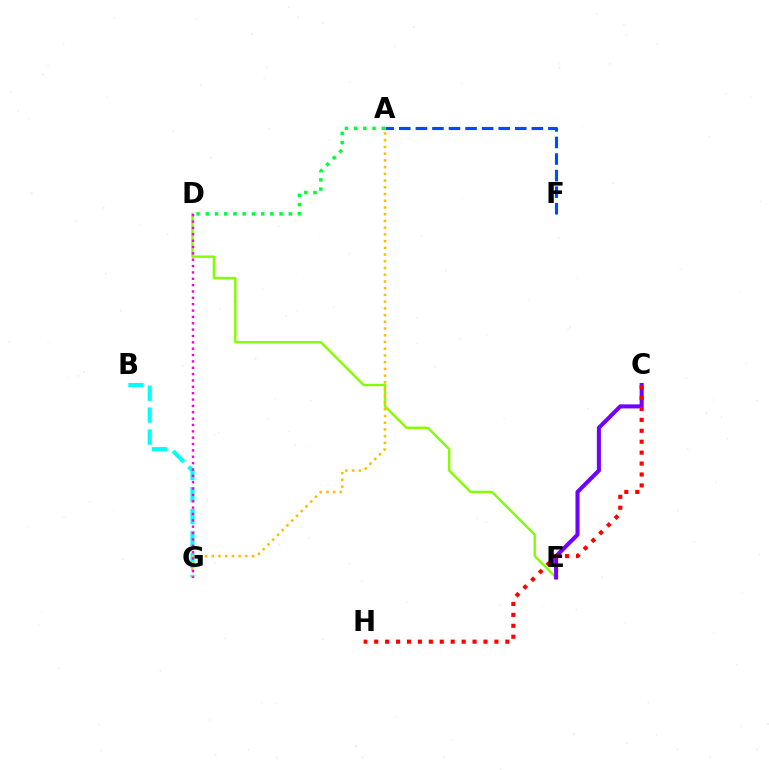{('B', 'G'): [{'color': '#00fff6', 'line_style': 'dashed', 'thickness': 2.98}], ('D', 'E'): [{'color': '#84ff00', 'line_style': 'solid', 'thickness': 1.75}], ('A', 'G'): [{'color': '#ffbd00', 'line_style': 'dotted', 'thickness': 1.83}], ('A', 'F'): [{'color': '#004bff', 'line_style': 'dashed', 'thickness': 2.25}], ('D', 'G'): [{'color': '#ff00cf', 'line_style': 'dotted', 'thickness': 1.73}], ('A', 'D'): [{'color': '#00ff39', 'line_style': 'dotted', 'thickness': 2.51}], ('C', 'E'): [{'color': '#7200ff', 'line_style': 'solid', 'thickness': 2.92}], ('C', 'H'): [{'color': '#ff0000', 'line_style': 'dotted', 'thickness': 2.97}]}